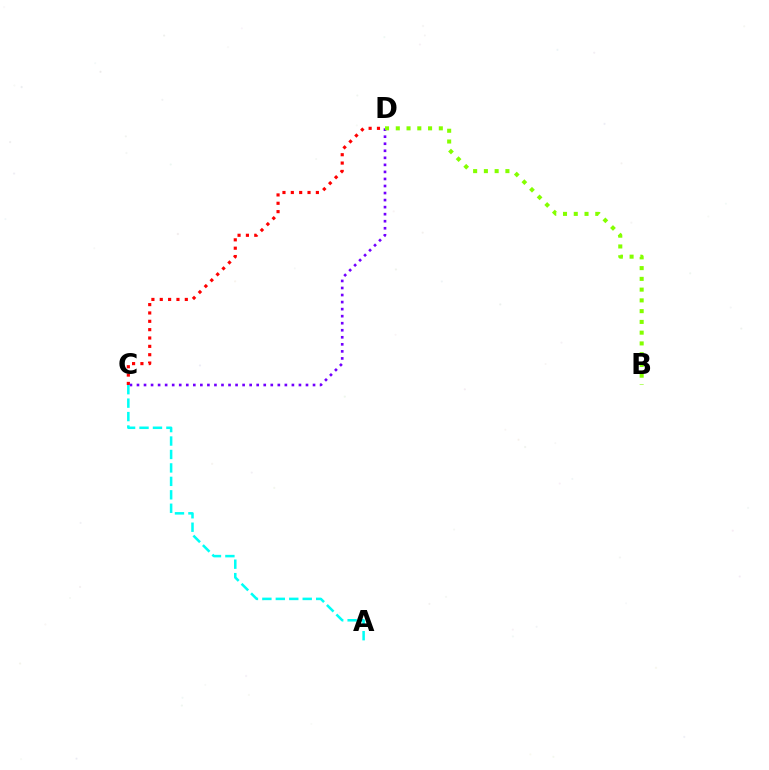{('C', 'D'): [{'color': '#ff0000', 'line_style': 'dotted', 'thickness': 2.27}, {'color': '#7200ff', 'line_style': 'dotted', 'thickness': 1.91}], ('B', 'D'): [{'color': '#84ff00', 'line_style': 'dotted', 'thickness': 2.92}], ('A', 'C'): [{'color': '#00fff6', 'line_style': 'dashed', 'thickness': 1.83}]}